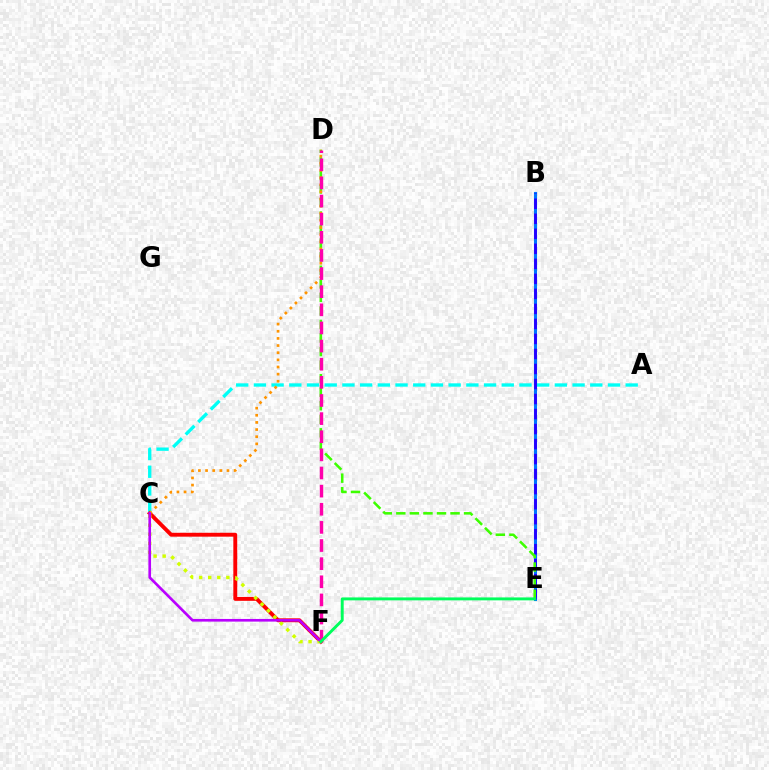{('A', 'C'): [{'color': '#00fff6', 'line_style': 'dashed', 'thickness': 2.41}], ('B', 'E'): [{'color': '#0074ff', 'line_style': 'solid', 'thickness': 2.21}, {'color': '#2500ff', 'line_style': 'dashed', 'thickness': 2.04}], ('C', 'F'): [{'color': '#ff0000', 'line_style': 'solid', 'thickness': 2.8}, {'color': '#d1ff00', 'line_style': 'dotted', 'thickness': 2.46}, {'color': '#b900ff', 'line_style': 'solid', 'thickness': 1.92}], ('D', 'E'): [{'color': '#3dff00', 'line_style': 'dashed', 'thickness': 1.84}], ('C', 'D'): [{'color': '#ff9400', 'line_style': 'dotted', 'thickness': 1.94}], ('D', 'F'): [{'color': '#ff00ac', 'line_style': 'dashed', 'thickness': 2.46}], ('E', 'F'): [{'color': '#00ff5c', 'line_style': 'solid', 'thickness': 2.11}]}